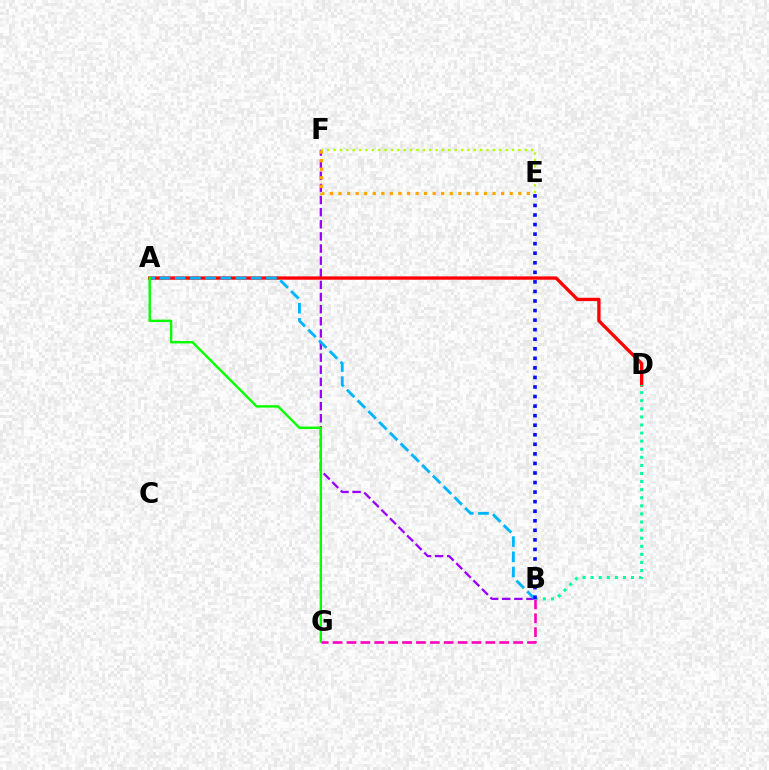{('B', 'F'): [{'color': '#9b00ff', 'line_style': 'dashed', 'thickness': 1.65}], ('E', 'F'): [{'color': '#b3ff00', 'line_style': 'dotted', 'thickness': 1.73}, {'color': '#ffa500', 'line_style': 'dotted', 'thickness': 2.33}], ('A', 'D'): [{'color': '#ff0000', 'line_style': 'solid', 'thickness': 2.39}], ('B', 'D'): [{'color': '#00ff9d', 'line_style': 'dotted', 'thickness': 2.2}], ('B', 'G'): [{'color': '#ff00bd', 'line_style': 'dashed', 'thickness': 1.89}], ('A', 'B'): [{'color': '#00b5ff', 'line_style': 'dashed', 'thickness': 2.07}], ('B', 'E'): [{'color': '#0010ff', 'line_style': 'dotted', 'thickness': 2.6}], ('A', 'G'): [{'color': '#08ff00', 'line_style': 'solid', 'thickness': 1.74}]}